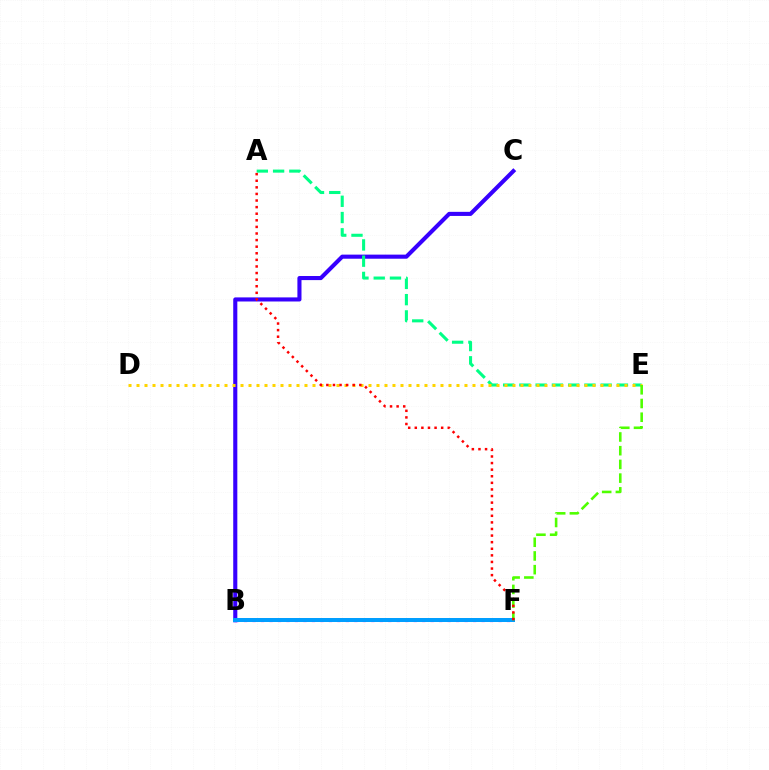{('B', 'C'): [{'color': '#3700ff', 'line_style': 'solid', 'thickness': 2.95}], ('A', 'E'): [{'color': '#00ff86', 'line_style': 'dashed', 'thickness': 2.21}], ('B', 'F'): [{'color': '#ff00ed', 'line_style': 'dotted', 'thickness': 2.3}, {'color': '#009eff', 'line_style': 'solid', 'thickness': 2.87}], ('D', 'E'): [{'color': '#ffd500', 'line_style': 'dotted', 'thickness': 2.17}], ('E', 'F'): [{'color': '#4fff00', 'line_style': 'dashed', 'thickness': 1.86}], ('A', 'F'): [{'color': '#ff0000', 'line_style': 'dotted', 'thickness': 1.79}]}